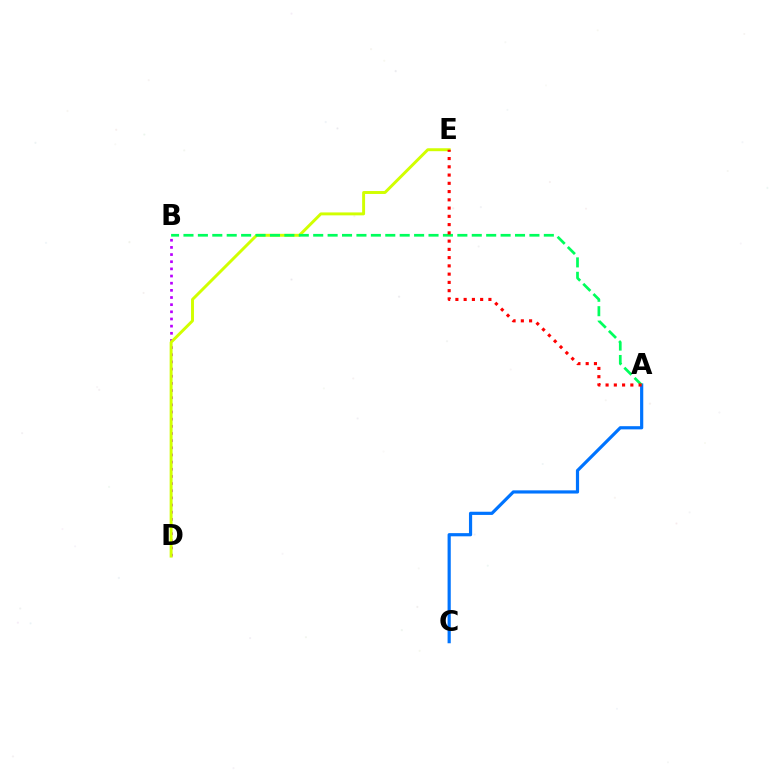{('B', 'D'): [{'color': '#b900ff', 'line_style': 'dotted', 'thickness': 1.94}], ('D', 'E'): [{'color': '#d1ff00', 'line_style': 'solid', 'thickness': 2.11}], ('A', 'C'): [{'color': '#0074ff', 'line_style': 'solid', 'thickness': 2.29}], ('A', 'B'): [{'color': '#00ff5c', 'line_style': 'dashed', 'thickness': 1.96}], ('A', 'E'): [{'color': '#ff0000', 'line_style': 'dotted', 'thickness': 2.24}]}